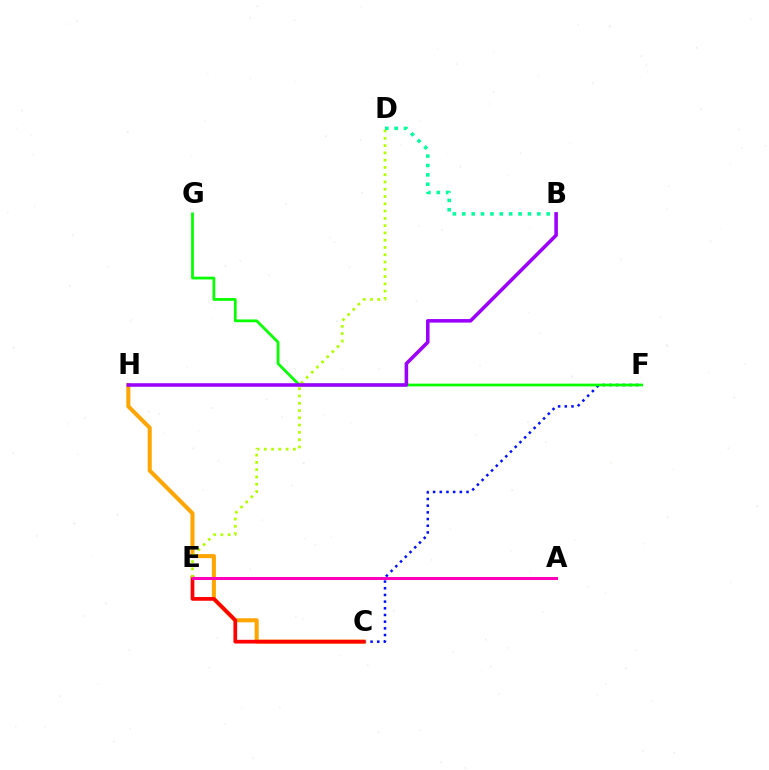{('C', 'F'): [{'color': '#0010ff', 'line_style': 'dotted', 'thickness': 1.82}], ('C', 'H'): [{'color': '#ffa500', 'line_style': 'solid', 'thickness': 2.91}], ('C', 'E'): [{'color': '#ff0000', 'line_style': 'solid', 'thickness': 2.68}], ('D', 'E'): [{'color': '#b3ff00', 'line_style': 'dotted', 'thickness': 1.98}], ('F', 'G'): [{'color': '#08ff00', 'line_style': 'solid', 'thickness': 1.99}], ('A', 'E'): [{'color': '#00b5ff', 'line_style': 'solid', 'thickness': 2.0}, {'color': '#ff00bd', 'line_style': 'solid', 'thickness': 2.15}], ('B', 'D'): [{'color': '#00ff9d', 'line_style': 'dotted', 'thickness': 2.55}], ('B', 'H'): [{'color': '#9b00ff', 'line_style': 'solid', 'thickness': 2.56}]}